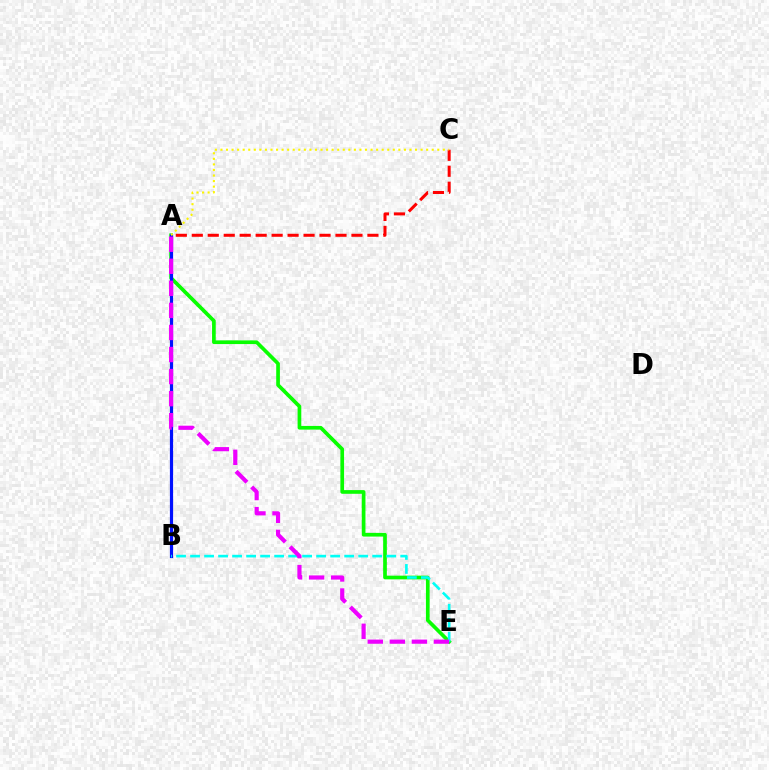{('A', 'E'): [{'color': '#08ff00', 'line_style': 'solid', 'thickness': 2.65}, {'color': '#ee00ff', 'line_style': 'dashed', 'thickness': 3.0}], ('A', 'B'): [{'color': '#0010ff', 'line_style': 'solid', 'thickness': 2.3}], ('A', 'C'): [{'color': '#ff0000', 'line_style': 'dashed', 'thickness': 2.17}, {'color': '#fcf500', 'line_style': 'dotted', 'thickness': 1.51}], ('B', 'E'): [{'color': '#00fff6', 'line_style': 'dashed', 'thickness': 1.9}]}